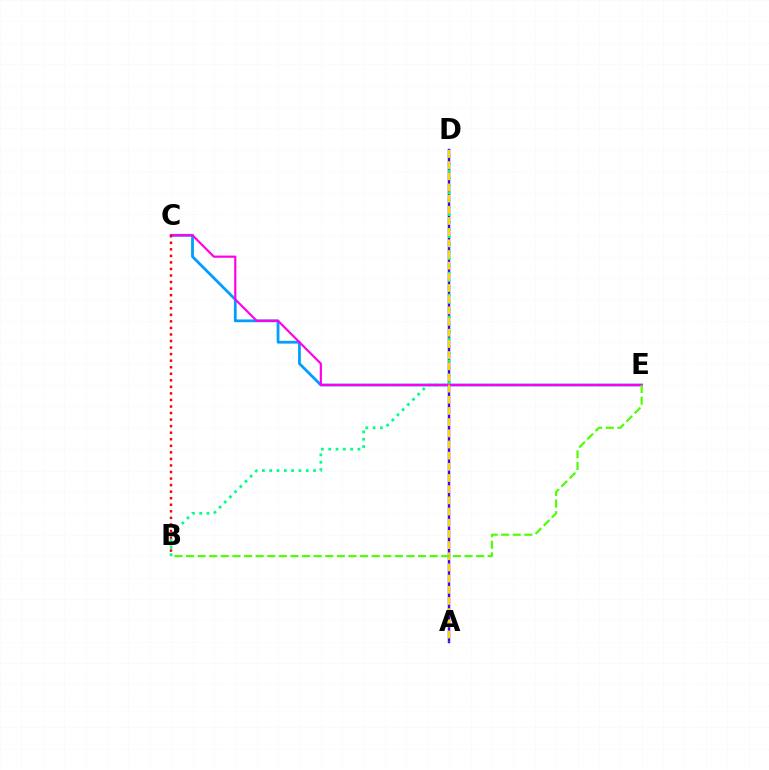{('C', 'E'): [{'color': '#009eff', 'line_style': 'solid', 'thickness': 2.0}, {'color': '#ff00ed', 'line_style': 'solid', 'thickness': 1.58}], ('A', 'D'): [{'color': '#3700ff', 'line_style': 'solid', 'thickness': 1.76}, {'color': '#ffd500', 'line_style': 'dashed', 'thickness': 1.52}], ('B', 'D'): [{'color': '#00ff86', 'line_style': 'dotted', 'thickness': 1.99}], ('B', 'C'): [{'color': '#ff0000', 'line_style': 'dotted', 'thickness': 1.78}], ('B', 'E'): [{'color': '#4fff00', 'line_style': 'dashed', 'thickness': 1.58}]}